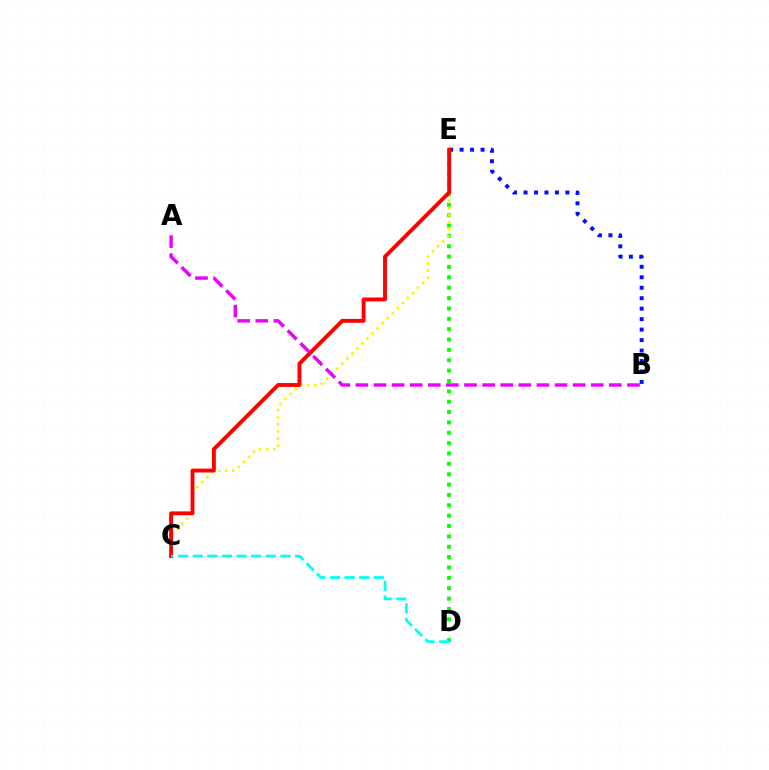{('B', 'E'): [{'color': '#0010ff', 'line_style': 'dotted', 'thickness': 2.84}], ('D', 'E'): [{'color': '#08ff00', 'line_style': 'dotted', 'thickness': 2.82}], ('C', 'E'): [{'color': '#fcf500', 'line_style': 'dotted', 'thickness': 1.94}, {'color': '#ff0000', 'line_style': 'solid', 'thickness': 2.8}], ('A', 'B'): [{'color': '#ee00ff', 'line_style': 'dashed', 'thickness': 2.46}], ('C', 'D'): [{'color': '#00fff6', 'line_style': 'dashed', 'thickness': 1.98}]}